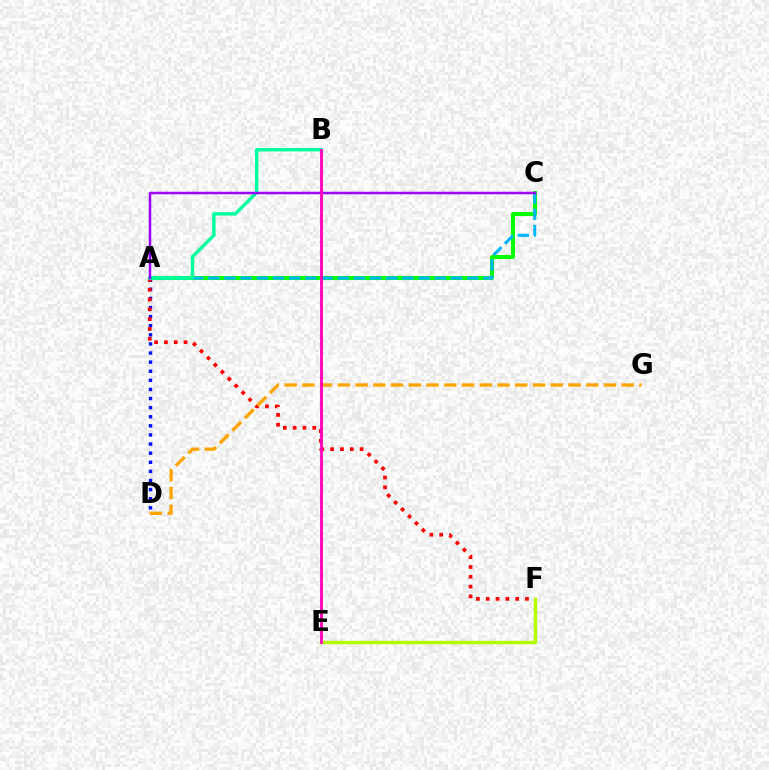{('A', 'D'): [{'color': '#0010ff', 'line_style': 'dotted', 'thickness': 2.47}], ('A', 'C'): [{'color': '#08ff00', 'line_style': 'solid', 'thickness': 2.93}, {'color': '#00b5ff', 'line_style': 'dashed', 'thickness': 2.2}, {'color': '#9b00ff', 'line_style': 'solid', 'thickness': 1.8}], ('A', 'F'): [{'color': '#ff0000', 'line_style': 'dotted', 'thickness': 2.67}], ('D', 'G'): [{'color': '#ffa500', 'line_style': 'dashed', 'thickness': 2.41}], ('E', 'F'): [{'color': '#b3ff00', 'line_style': 'solid', 'thickness': 2.48}], ('A', 'B'): [{'color': '#00ff9d', 'line_style': 'solid', 'thickness': 2.47}], ('B', 'E'): [{'color': '#ff00bd', 'line_style': 'solid', 'thickness': 2.04}]}